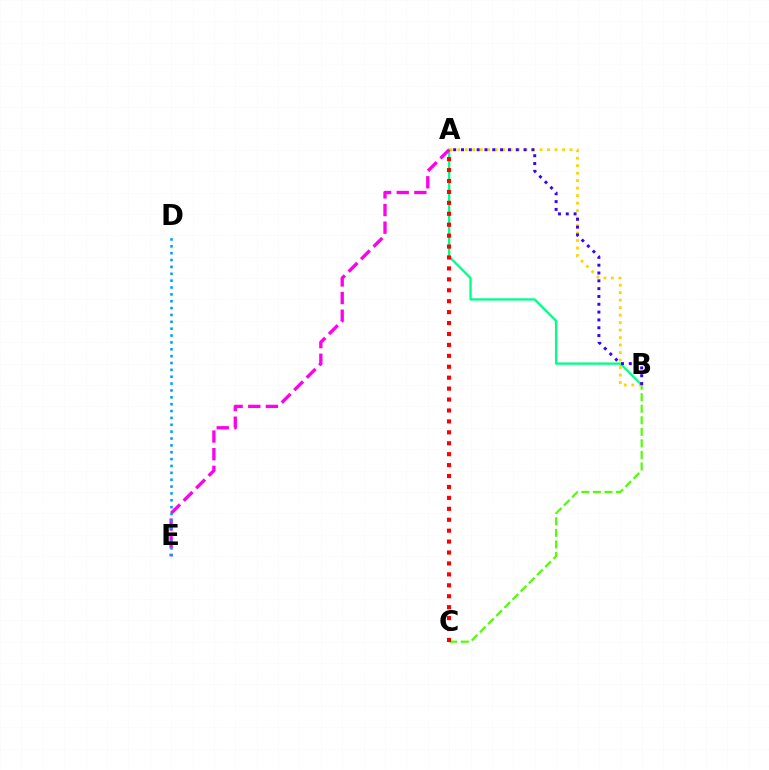{('A', 'B'): [{'color': '#00ff86', 'line_style': 'solid', 'thickness': 1.66}, {'color': '#ffd500', 'line_style': 'dotted', 'thickness': 2.03}, {'color': '#3700ff', 'line_style': 'dotted', 'thickness': 2.12}], ('A', 'E'): [{'color': '#ff00ed', 'line_style': 'dashed', 'thickness': 2.4}], ('D', 'E'): [{'color': '#009eff', 'line_style': 'dotted', 'thickness': 1.86}], ('B', 'C'): [{'color': '#4fff00', 'line_style': 'dashed', 'thickness': 1.57}], ('A', 'C'): [{'color': '#ff0000', 'line_style': 'dotted', 'thickness': 2.97}]}